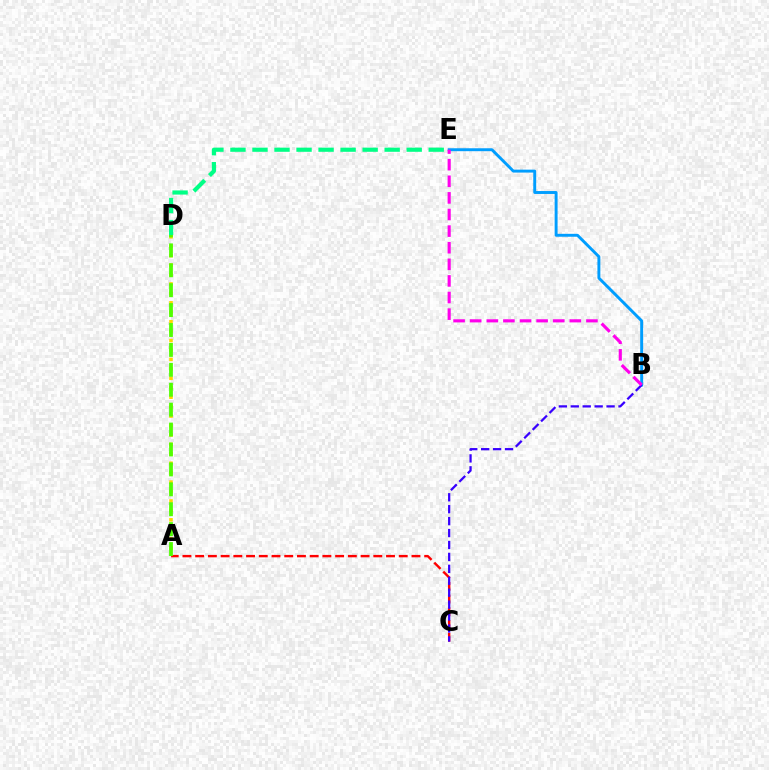{('A', 'C'): [{'color': '#ff0000', 'line_style': 'dashed', 'thickness': 1.73}], ('B', 'E'): [{'color': '#009eff', 'line_style': 'solid', 'thickness': 2.11}, {'color': '#ff00ed', 'line_style': 'dashed', 'thickness': 2.26}], ('B', 'C'): [{'color': '#3700ff', 'line_style': 'dashed', 'thickness': 1.62}], ('D', 'E'): [{'color': '#00ff86', 'line_style': 'dashed', 'thickness': 2.99}], ('A', 'D'): [{'color': '#ffd500', 'line_style': 'dotted', 'thickness': 2.56}, {'color': '#4fff00', 'line_style': 'dashed', 'thickness': 2.71}]}